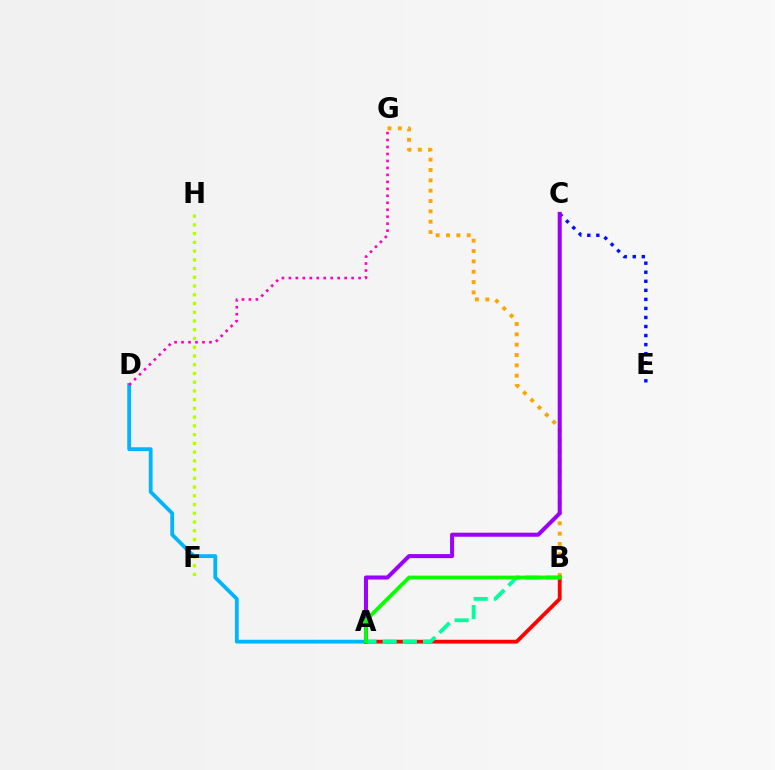{('C', 'E'): [{'color': '#0010ff', 'line_style': 'dotted', 'thickness': 2.46}], ('B', 'G'): [{'color': '#ffa500', 'line_style': 'dotted', 'thickness': 2.81}], ('A', 'D'): [{'color': '#00b5ff', 'line_style': 'solid', 'thickness': 2.74}], ('A', 'B'): [{'color': '#ff0000', 'line_style': 'solid', 'thickness': 2.74}, {'color': '#00ff9d', 'line_style': 'dashed', 'thickness': 2.74}, {'color': '#08ff00', 'line_style': 'solid', 'thickness': 2.72}], ('F', 'H'): [{'color': '#b3ff00', 'line_style': 'dotted', 'thickness': 2.37}], ('D', 'G'): [{'color': '#ff00bd', 'line_style': 'dotted', 'thickness': 1.89}], ('A', 'C'): [{'color': '#9b00ff', 'line_style': 'solid', 'thickness': 2.91}]}